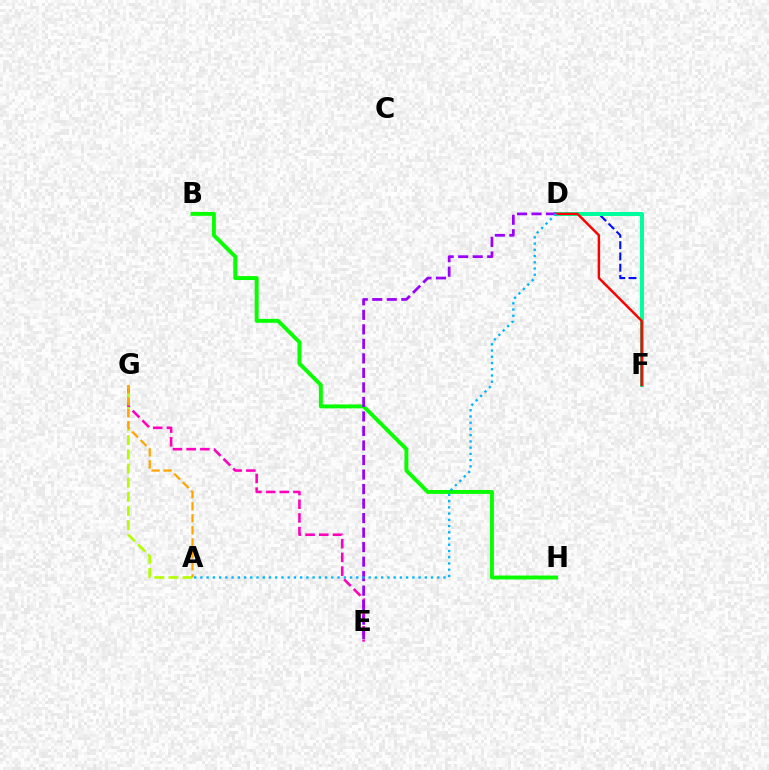{('D', 'F'): [{'color': '#0010ff', 'line_style': 'dashed', 'thickness': 1.53}, {'color': '#00ff9d', 'line_style': 'solid', 'thickness': 2.88}, {'color': '#ff0000', 'line_style': 'solid', 'thickness': 1.77}], ('E', 'G'): [{'color': '#ff00bd', 'line_style': 'dashed', 'thickness': 1.86}], ('B', 'H'): [{'color': '#08ff00', 'line_style': 'solid', 'thickness': 2.81}], ('D', 'E'): [{'color': '#9b00ff', 'line_style': 'dashed', 'thickness': 1.97}], ('A', 'G'): [{'color': '#b3ff00', 'line_style': 'dashed', 'thickness': 1.92}, {'color': '#ffa500', 'line_style': 'dashed', 'thickness': 1.63}], ('A', 'D'): [{'color': '#00b5ff', 'line_style': 'dotted', 'thickness': 1.69}]}